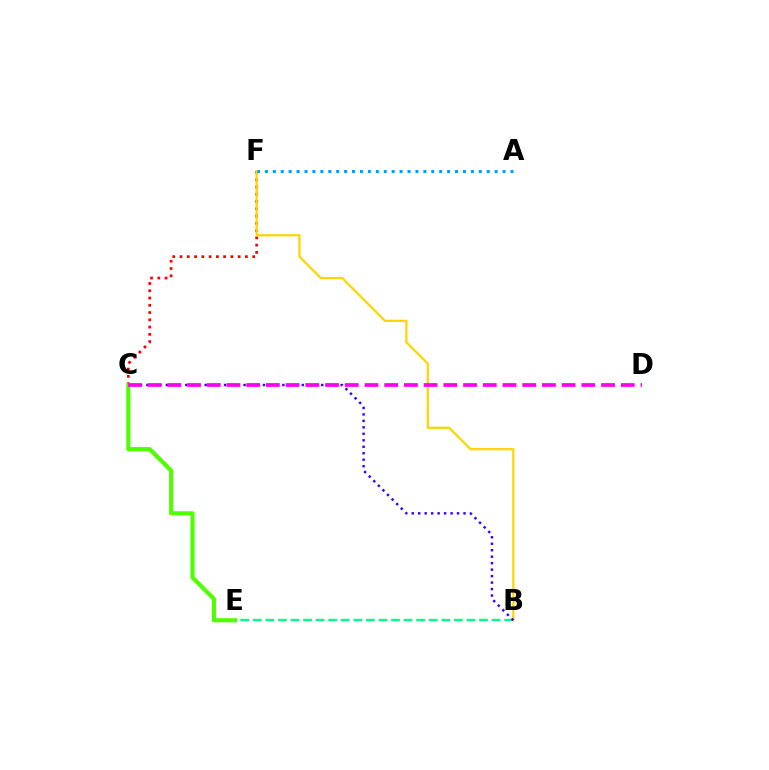{('C', 'F'): [{'color': '#ff0000', 'line_style': 'dotted', 'thickness': 1.97}], ('B', 'F'): [{'color': '#ffd500', 'line_style': 'solid', 'thickness': 1.61}], ('B', 'E'): [{'color': '#00ff86', 'line_style': 'dashed', 'thickness': 1.71}], ('B', 'C'): [{'color': '#3700ff', 'line_style': 'dotted', 'thickness': 1.76}], ('A', 'F'): [{'color': '#009eff', 'line_style': 'dotted', 'thickness': 2.15}], ('C', 'E'): [{'color': '#4fff00', 'line_style': 'solid', 'thickness': 2.99}], ('C', 'D'): [{'color': '#ff00ed', 'line_style': 'dashed', 'thickness': 2.68}]}